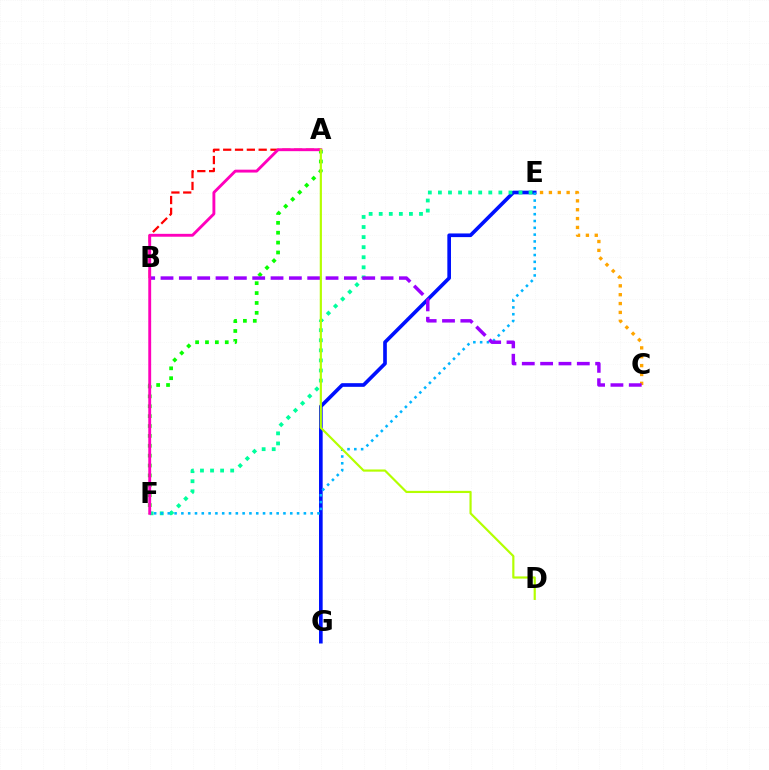{('E', 'G'): [{'color': '#0010ff', 'line_style': 'solid', 'thickness': 2.63}], ('A', 'F'): [{'color': '#08ff00', 'line_style': 'dotted', 'thickness': 2.69}, {'color': '#ff00bd', 'line_style': 'solid', 'thickness': 2.07}], ('A', 'B'): [{'color': '#ff0000', 'line_style': 'dashed', 'thickness': 1.61}], ('E', 'F'): [{'color': '#00ff9d', 'line_style': 'dotted', 'thickness': 2.74}, {'color': '#00b5ff', 'line_style': 'dotted', 'thickness': 1.85}], ('C', 'E'): [{'color': '#ffa500', 'line_style': 'dotted', 'thickness': 2.41}], ('B', 'C'): [{'color': '#9b00ff', 'line_style': 'dashed', 'thickness': 2.49}], ('A', 'D'): [{'color': '#b3ff00', 'line_style': 'solid', 'thickness': 1.57}]}